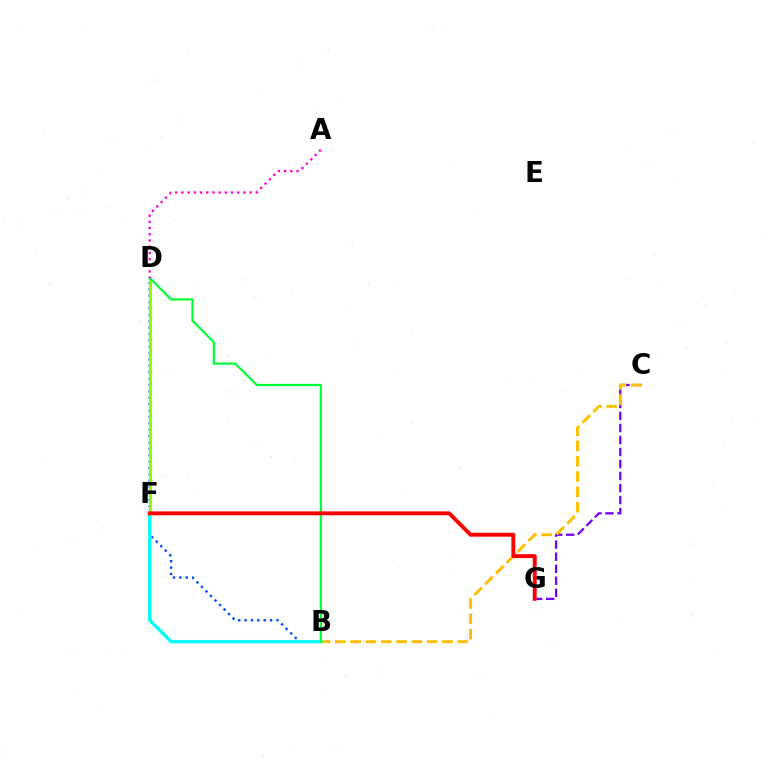{('C', 'G'): [{'color': '#7200ff', 'line_style': 'dashed', 'thickness': 1.63}], ('B', 'D'): [{'color': '#004bff', 'line_style': 'dotted', 'thickness': 1.73}, {'color': '#00ff39', 'line_style': 'solid', 'thickness': 1.61}], ('B', 'C'): [{'color': '#ffbd00', 'line_style': 'dashed', 'thickness': 2.08}], ('B', 'F'): [{'color': '#00fff6', 'line_style': 'solid', 'thickness': 2.43}], ('D', 'F'): [{'color': '#84ff00', 'line_style': 'solid', 'thickness': 2.09}], ('A', 'D'): [{'color': '#ff00cf', 'line_style': 'dotted', 'thickness': 1.68}], ('F', 'G'): [{'color': '#ff0000', 'line_style': 'solid', 'thickness': 2.8}]}